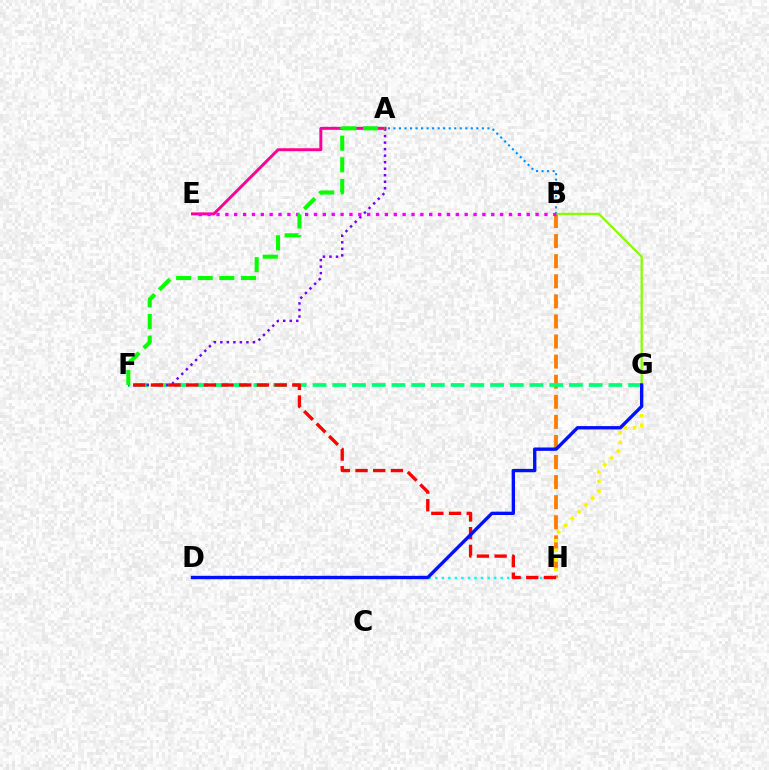{('B', 'H'): [{'color': '#ff7c00', 'line_style': 'dashed', 'thickness': 2.73}], ('F', 'G'): [{'color': '#00ff74', 'line_style': 'dashed', 'thickness': 2.68}], ('G', 'H'): [{'color': '#fcf500', 'line_style': 'dotted', 'thickness': 2.61}], ('D', 'H'): [{'color': '#00fff6', 'line_style': 'dotted', 'thickness': 1.78}], ('A', 'F'): [{'color': '#7200ff', 'line_style': 'dotted', 'thickness': 1.77}, {'color': '#08ff00', 'line_style': 'dashed', 'thickness': 2.94}], ('A', 'E'): [{'color': '#ff0094', 'line_style': 'solid', 'thickness': 2.14}], ('F', 'H'): [{'color': '#ff0000', 'line_style': 'dashed', 'thickness': 2.4}], ('A', 'B'): [{'color': '#008cff', 'line_style': 'dotted', 'thickness': 1.5}], ('B', 'G'): [{'color': '#84ff00', 'line_style': 'solid', 'thickness': 1.65}], ('D', 'G'): [{'color': '#0010ff', 'line_style': 'solid', 'thickness': 2.42}], ('B', 'E'): [{'color': '#ee00ff', 'line_style': 'dotted', 'thickness': 2.41}]}